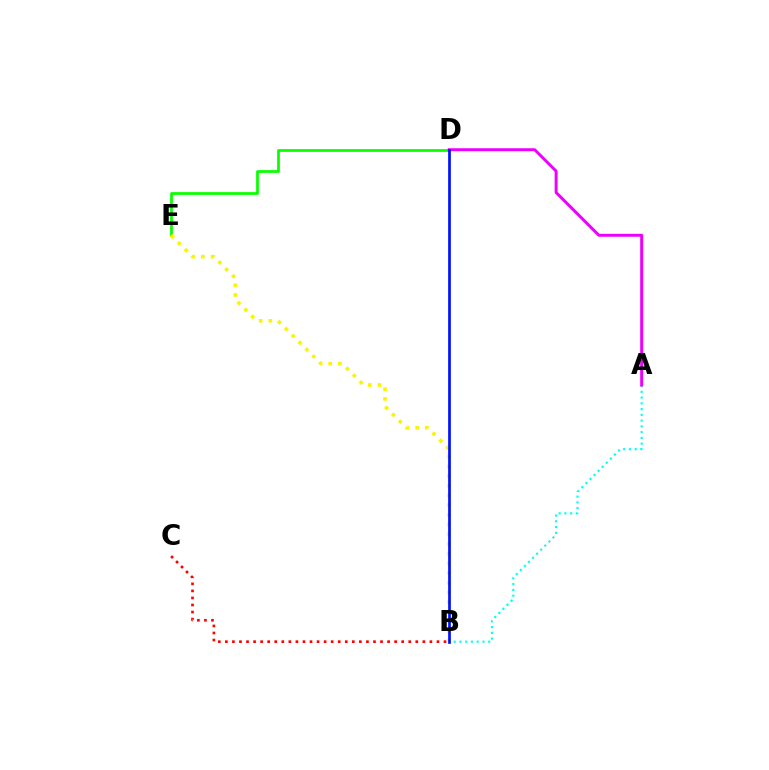{('D', 'E'): [{'color': '#08ff00', 'line_style': 'solid', 'thickness': 1.98}], ('B', 'E'): [{'color': '#fcf500', 'line_style': 'dotted', 'thickness': 2.63}], ('A', 'B'): [{'color': '#00fff6', 'line_style': 'dotted', 'thickness': 1.56}], ('B', 'C'): [{'color': '#ff0000', 'line_style': 'dotted', 'thickness': 1.92}], ('A', 'D'): [{'color': '#ee00ff', 'line_style': 'solid', 'thickness': 2.13}], ('B', 'D'): [{'color': '#0010ff', 'line_style': 'solid', 'thickness': 1.94}]}